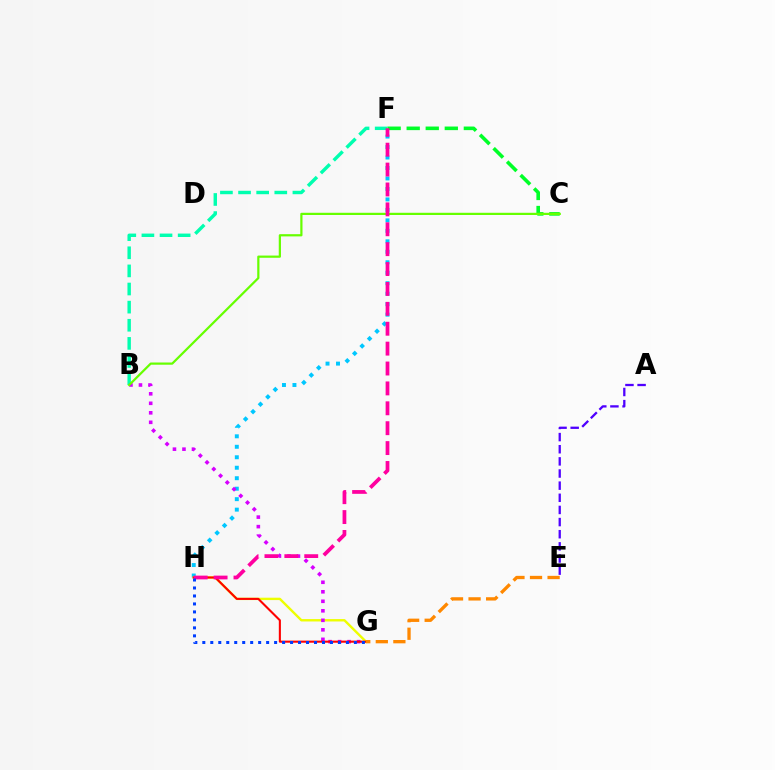{('B', 'F'): [{'color': '#00ffaf', 'line_style': 'dashed', 'thickness': 2.46}], ('F', 'H'): [{'color': '#00c7ff', 'line_style': 'dotted', 'thickness': 2.85}, {'color': '#ff00a0', 'line_style': 'dashed', 'thickness': 2.7}], ('A', 'E'): [{'color': '#4f00ff', 'line_style': 'dashed', 'thickness': 1.65}], ('G', 'H'): [{'color': '#eeff00', 'line_style': 'solid', 'thickness': 1.72}, {'color': '#ff0000', 'line_style': 'solid', 'thickness': 1.5}, {'color': '#003fff', 'line_style': 'dotted', 'thickness': 2.17}], ('B', 'G'): [{'color': '#d600ff', 'line_style': 'dotted', 'thickness': 2.58}], ('C', 'F'): [{'color': '#00ff27', 'line_style': 'dashed', 'thickness': 2.59}], ('B', 'C'): [{'color': '#66ff00', 'line_style': 'solid', 'thickness': 1.6}], ('E', 'G'): [{'color': '#ff8800', 'line_style': 'dashed', 'thickness': 2.39}]}